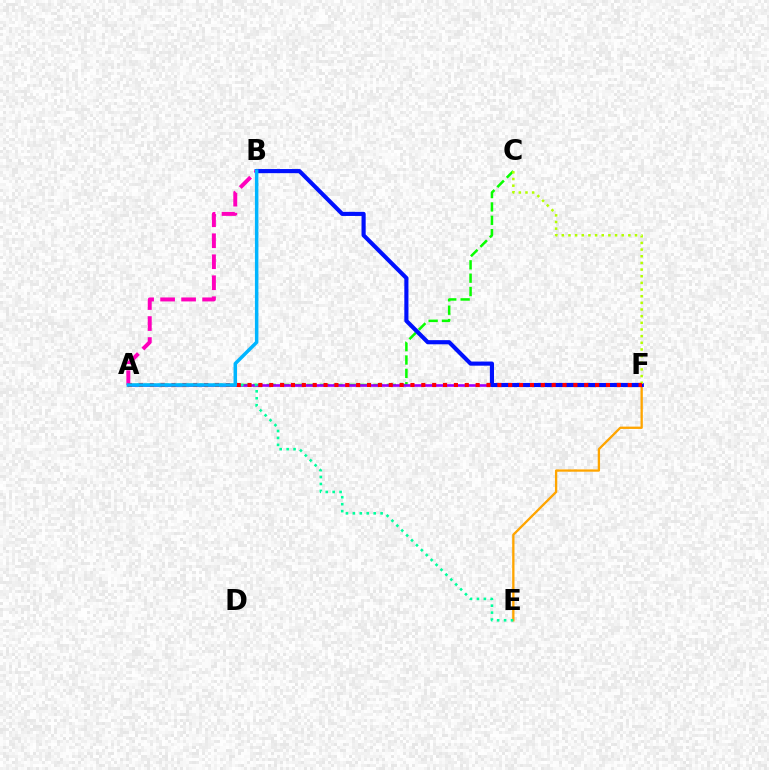{('E', 'F'): [{'color': '#ffa500', 'line_style': 'solid', 'thickness': 1.67}], ('A', 'C'): [{'color': '#08ff00', 'line_style': 'dashed', 'thickness': 1.81}], ('A', 'F'): [{'color': '#9b00ff', 'line_style': 'solid', 'thickness': 1.89}, {'color': '#ff0000', 'line_style': 'dotted', 'thickness': 2.95}], ('B', 'F'): [{'color': '#0010ff', 'line_style': 'solid', 'thickness': 2.97}], ('A', 'E'): [{'color': '#00ff9d', 'line_style': 'dotted', 'thickness': 1.88}], ('A', 'B'): [{'color': '#ff00bd', 'line_style': 'dashed', 'thickness': 2.85}, {'color': '#00b5ff', 'line_style': 'solid', 'thickness': 2.51}], ('C', 'F'): [{'color': '#b3ff00', 'line_style': 'dotted', 'thickness': 1.81}]}